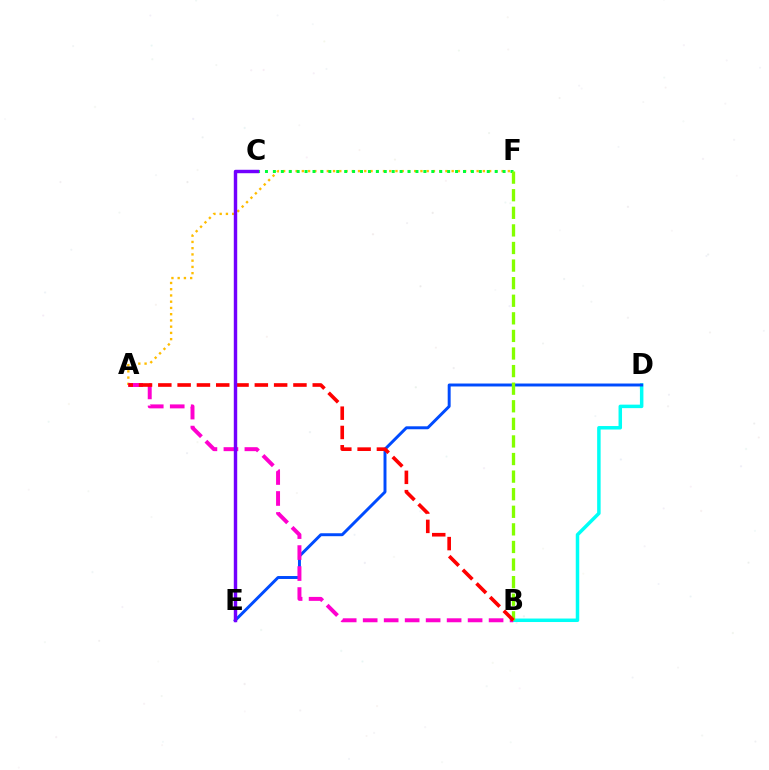{('B', 'D'): [{'color': '#00fff6', 'line_style': 'solid', 'thickness': 2.51}], ('A', 'F'): [{'color': '#ffbd00', 'line_style': 'dotted', 'thickness': 1.7}], ('D', 'E'): [{'color': '#004bff', 'line_style': 'solid', 'thickness': 2.13}], ('A', 'B'): [{'color': '#ff00cf', 'line_style': 'dashed', 'thickness': 2.85}, {'color': '#ff0000', 'line_style': 'dashed', 'thickness': 2.62}], ('C', 'F'): [{'color': '#00ff39', 'line_style': 'dotted', 'thickness': 2.15}], ('B', 'F'): [{'color': '#84ff00', 'line_style': 'dashed', 'thickness': 2.39}], ('C', 'E'): [{'color': '#7200ff', 'line_style': 'solid', 'thickness': 2.47}]}